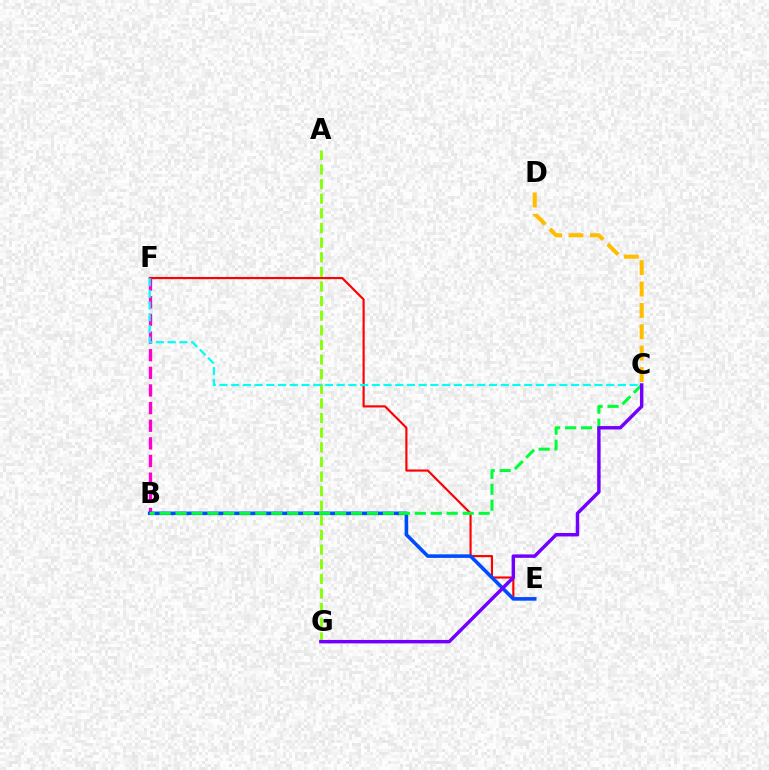{('E', 'F'): [{'color': '#ff0000', 'line_style': 'solid', 'thickness': 1.55}], ('B', 'F'): [{'color': '#ff00cf', 'line_style': 'dashed', 'thickness': 2.4}], ('B', 'E'): [{'color': '#004bff', 'line_style': 'solid', 'thickness': 2.58}], ('A', 'G'): [{'color': '#84ff00', 'line_style': 'dashed', 'thickness': 1.99}], ('C', 'F'): [{'color': '#00fff6', 'line_style': 'dashed', 'thickness': 1.59}], ('B', 'C'): [{'color': '#00ff39', 'line_style': 'dashed', 'thickness': 2.17}], ('C', 'G'): [{'color': '#7200ff', 'line_style': 'solid', 'thickness': 2.48}], ('C', 'D'): [{'color': '#ffbd00', 'line_style': 'dashed', 'thickness': 2.9}]}